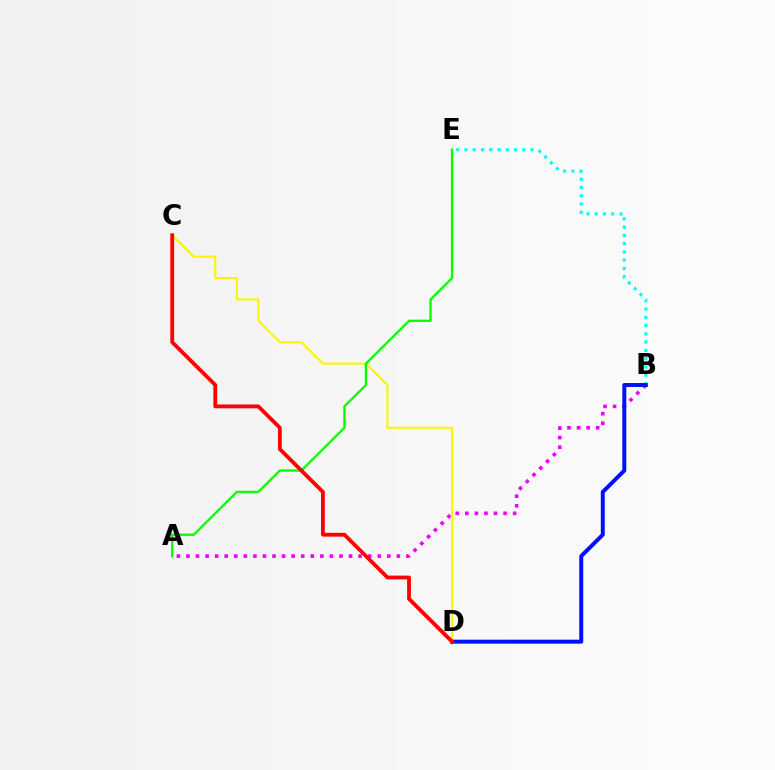{('A', 'B'): [{'color': '#ee00ff', 'line_style': 'dotted', 'thickness': 2.6}], ('C', 'D'): [{'color': '#fcf500', 'line_style': 'solid', 'thickness': 1.51}, {'color': '#ff0000', 'line_style': 'solid', 'thickness': 2.75}], ('B', 'E'): [{'color': '#00fff6', 'line_style': 'dotted', 'thickness': 2.25}], ('A', 'E'): [{'color': '#08ff00', 'line_style': 'solid', 'thickness': 1.69}], ('B', 'D'): [{'color': '#0010ff', 'line_style': 'solid', 'thickness': 2.86}]}